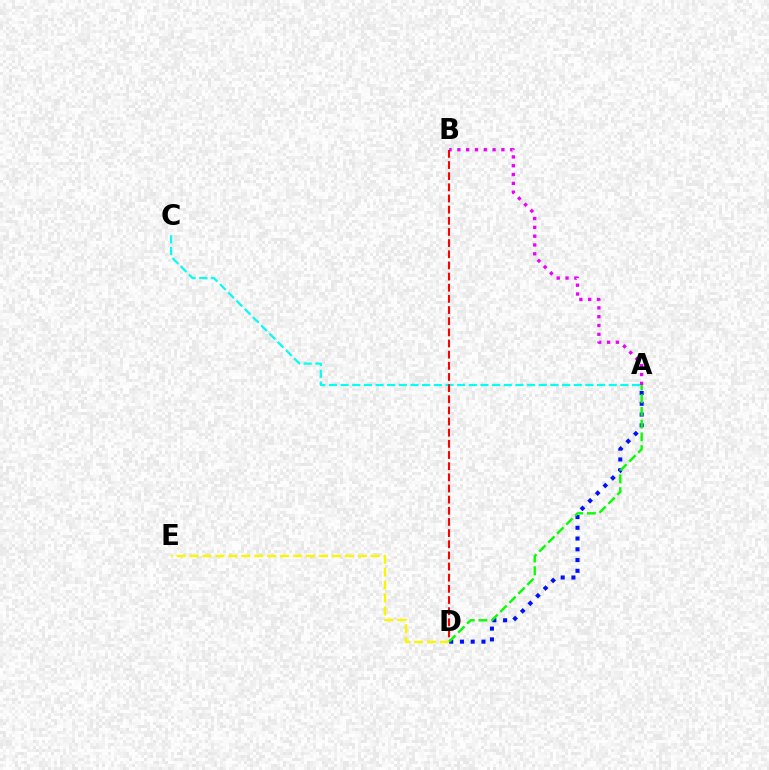{('A', 'D'): [{'color': '#0010ff', 'line_style': 'dotted', 'thickness': 2.92}, {'color': '#08ff00', 'line_style': 'dashed', 'thickness': 1.73}], ('A', 'C'): [{'color': '#00fff6', 'line_style': 'dashed', 'thickness': 1.58}], ('A', 'B'): [{'color': '#ee00ff', 'line_style': 'dotted', 'thickness': 2.39}], ('B', 'D'): [{'color': '#ff0000', 'line_style': 'dashed', 'thickness': 1.52}], ('D', 'E'): [{'color': '#fcf500', 'line_style': 'dashed', 'thickness': 1.76}]}